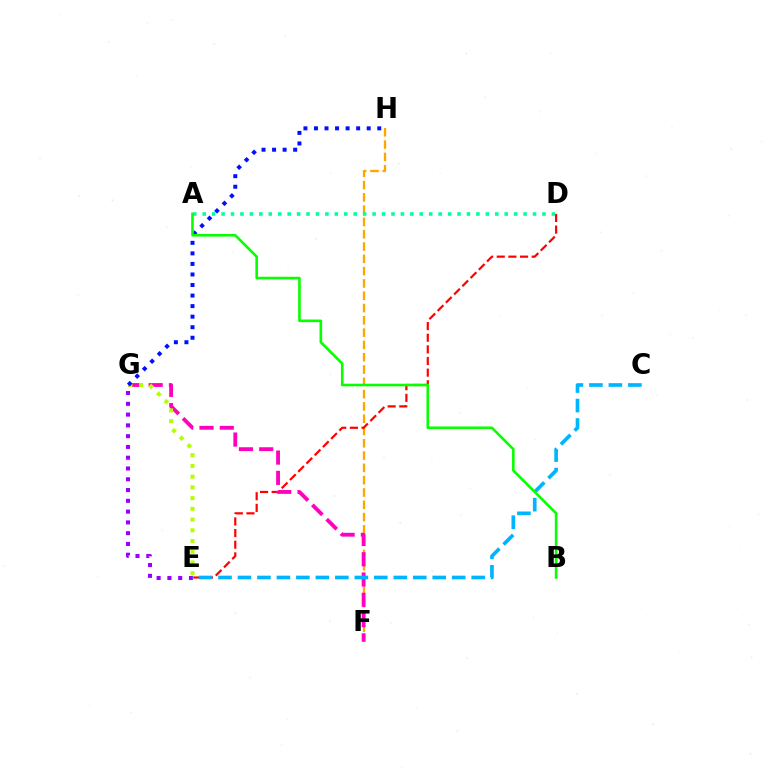{('E', 'G'): [{'color': '#9b00ff', 'line_style': 'dotted', 'thickness': 2.93}, {'color': '#b3ff00', 'line_style': 'dotted', 'thickness': 2.92}], ('F', 'H'): [{'color': '#ffa500', 'line_style': 'dashed', 'thickness': 1.67}], ('D', 'E'): [{'color': '#ff0000', 'line_style': 'dashed', 'thickness': 1.58}], ('F', 'G'): [{'color': '#ff00bd', 'line_style': 'dashed', 'thickness': 2.75}], ('A', 'D'): [{'color': '#00ff9d', 'line_style': 'dotted', 'thickness': 2.56}], ('G', 'H'): [{'color': '#0010ff', 'line_style': 'dotted', 'thickness': 2.87}], ('C', 'E'): [{'color': '#00b5ff', 'line_style': 'dashed', 'thickness': 2.65}], ('A', 'B'): [{'color': '#08ff00', 'line_style': 'solid', 'thickness': 1.87}]}